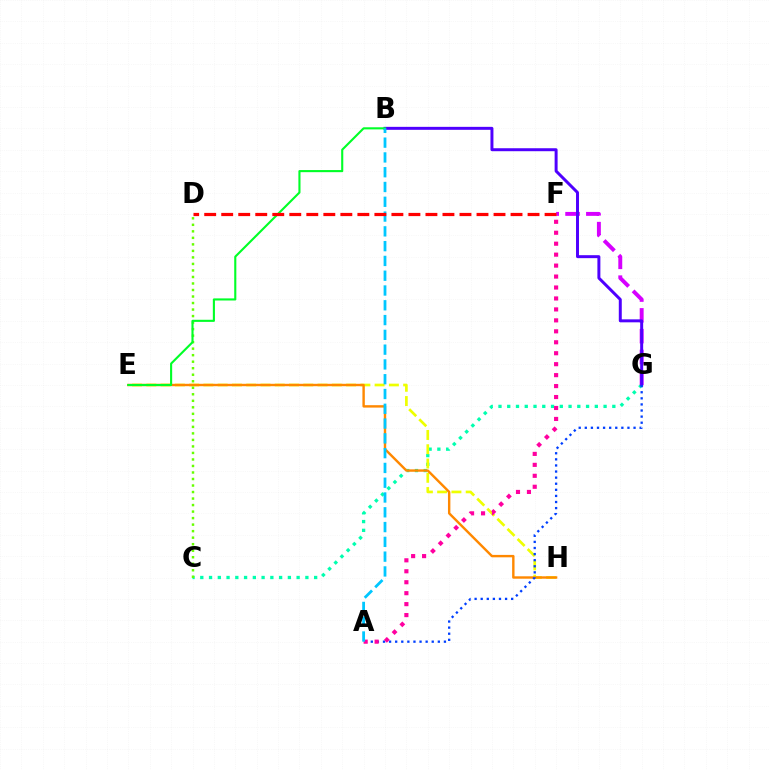{('C', 'G'): [{'color': '#00ffaf', 'line_style': 'dotted', 'thickness': 2.38}], ('F', 'G'): [{'color': '#d600ff', 'line_style': 'dashed', 'thickness': 2.82}], ('E', 'H'): [{'color': '#eeff00', 'line_style': 'dashed', 'thickness': 1.94}, {'color': '#ff8800', 'line_style': 'solid', 'thickness': 1.73}], ('B', 'G'): [{'color': '#4f00ff', 'line_style': 'solid', 'thickness': 2.14}], ('A', 'G'): [{'color': '#003fff', 'line_style': 'dotted', 'thickness': 1.66}], ('C', 'D'): [{'color': '#66ff00', 'line_style': 'dotted', 'thickness': 1.77}], ('B', 'E'): [{'color': '#00ff27', 'line_style': 'solid', 'thickness': 1.52}], ('A', 'F'): [{'color': '#ff00a0', 'line_style': 'dotted', 'thickness': 2.98}], ('A', 'B'): [{'color': '#00c7ff', 'line_style': 'dashed', 'thickness': 2.01}], ('D', 'F'): [{'color': '#ff0000', 'line_style': 'dashed', 'thickness': 2.31}]}